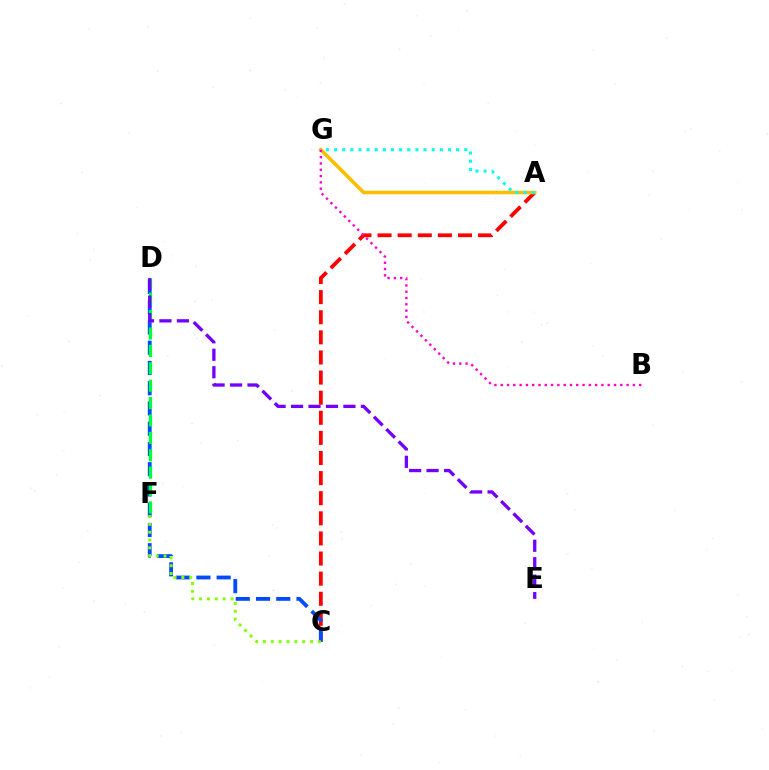{('A', 'C'): [{'color': '#ff0000', 'line_style': 'dashed', 'thickness': 2.73}], ('C', 'D'): [{'color': '#004bff', 'line_style': 'dashed', 'thickness': 2.75}], ('D', 'F'): [{'color': '#00ff39', 'line_style': 'dashed', 'thickness': 2.36}], ('C', 'F'): [{'color': '#84ff00', 'line_style': 'dotted', 'thickness': 2.13}], ('A', 'G'): [{'color': '#ffbd00', 'line_style': 'solid', 'thickness': 2.58}, {'color': '#00fff6', 'line_style': 'dotted', 'thickness': 2.21}], ('D', 'E'): [{'color': '#7200ff', 'line_style': 'dashed', 'thickness': 2.37}], ('B', 'G'): [{'color': '#ff00cf', 'line_style': 'dotted', 'thickness': 1.71}]}